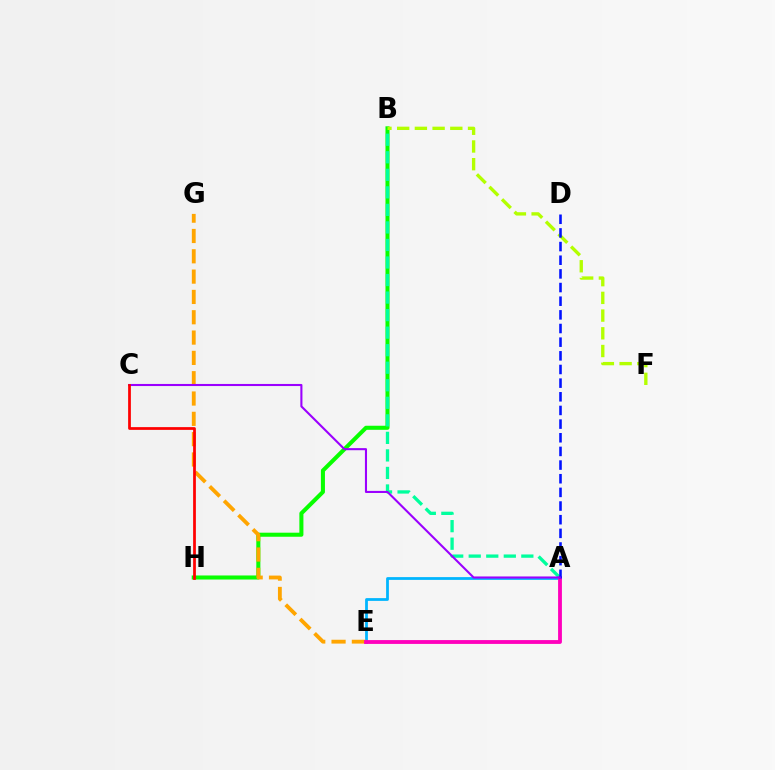{('B', 'H'): [{'color': '#08ff00', 'line_style': 'solid', 'thickness': 2.92}], ('A', 'E'): [{'color': '#00b5ff', 'line_style': 'solid', 'thickness': 2.0}, {'color': '#ff00bd', 'line_style': 'solid', 'thickness': 2.76}], ('A', 'B'): [{'color': '#00ff9d', 'line_style': 'dashed', 'thickness': 2.38}], ('E', 'G'): [{'color': '#ffa500', 'line_style': 'dashed', 'thickness': 2.76}], ('B', 'F'): [{'color': '#b3ff00', 'line_style': 'dashed', 'thickness': 2.41}], ('A', 'D'): [{'color': '#0010ff', 'line_style': 'dashed', 'thickness': 1.86}], ('A', 'C'): [{'color': '#9b00ff', 'line_style': 'solid', 'thickness': 1.5}], ('C', 'H'): [{'color': '#ff0000', 'line_style': 'solid', 'thickness': 1.98}]}